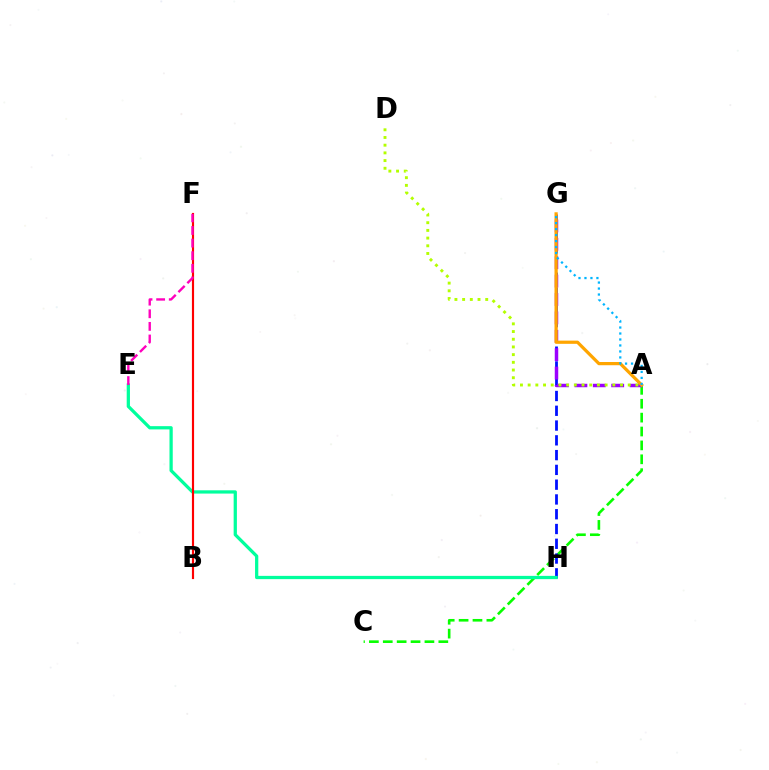{('A', 'C'): [{'color': '#08ff00', 'line_style': 'dashed', 'thickness': 1.89}], ('G', 'H'): [{'color': '#0010ff', 'line_style': 'dashed', 'thickness': 2.01}], ('A', 'G'): [{'color': '#9b00ff', 'line_style': 'dashed', 'thickness': 2.5}, {'color': '#ffa500', 'line_style': 'solid', 'thickness': 2.32}, {'color': '#00b5ff', 'line_style': 'dotted', 'thickness': 1.62}], ('E', 'H'): [{'color': '#00ff9d', 'line_style': 'solid', 'thickness': 2.34}], ('B', 'F'): [{'color': '#ff0000', 'line_style': 'solid', 'thickness': 1.55}], ('E', 'F'): [{'color': '#ff00bd', 'line_style': 'dashed', 'thickness': 1.71}], ('A', 'D'): [{'color': '#b3ff00', 'line_style': 'dotted', 'thickness': 2.09}]}